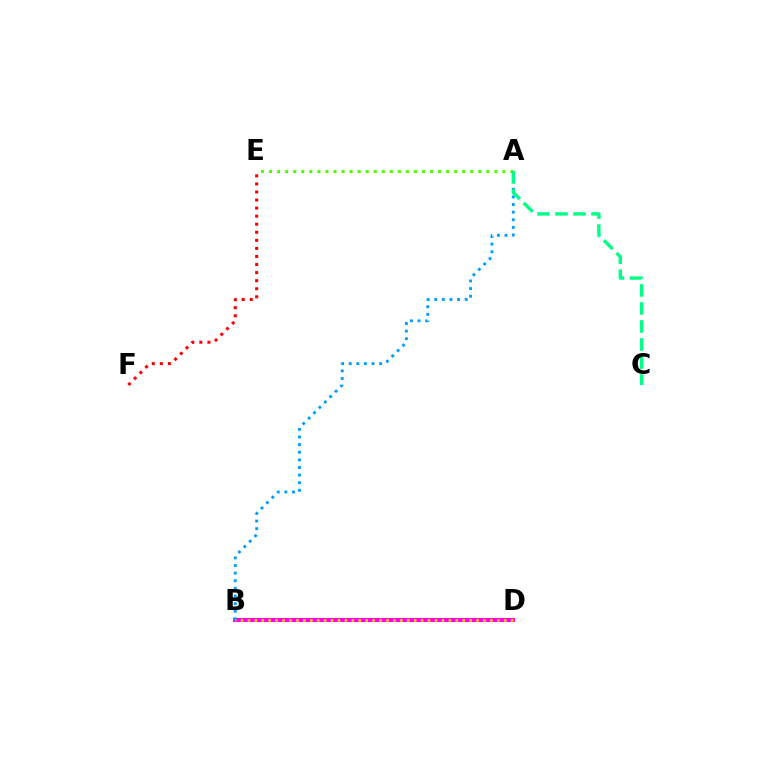{('B', 'D'): [{'color': '#3700ff', 'line_style': 'solid', 'thickness': 1.56}, {'color': '#ff00ed', 'line_style': 'solid', 'thickness': 2.94}, {'color': '#ffd500', 'line_style': 'dotted', 'thickness': 1.88}], ('E', 'F'): [{'color': '#ff0000', 'line_style': 'dotted', 'thickness': 2.19}], ('A', 'E'): [{'color': '#4fff00', 'line_style': 'dotted', 'thickness': 2.19}], ('A', 'B'): [{'color': '#009eff', 'line_style': 'dotted', 'thickness': 2.07}], ('A', 'C'): [{'color': '#00ff86', 'line_style': 'dashed', 'thickness': 2.45}]}